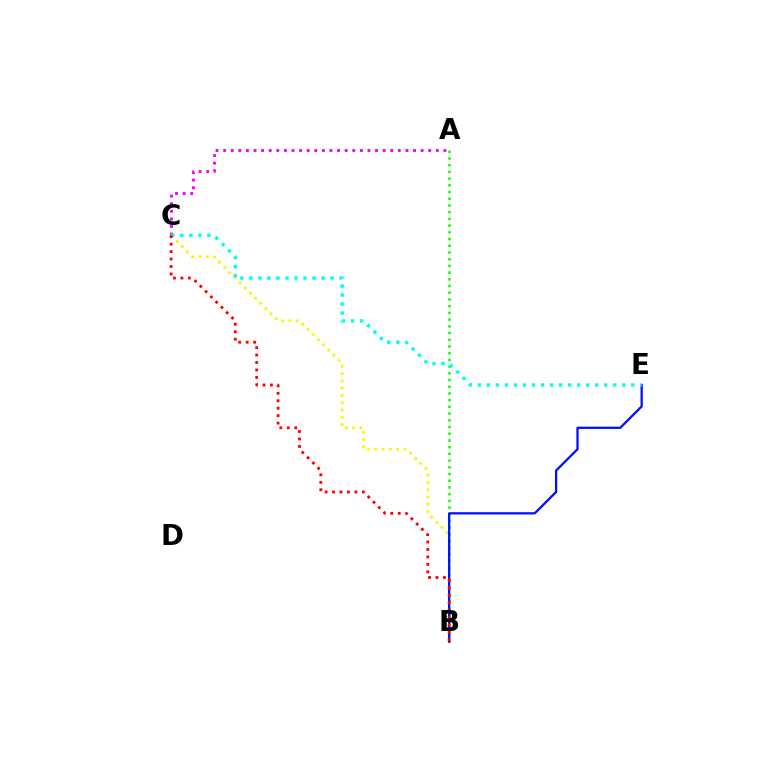{('A', 'C'): [{'color': '#ee00ff', 'line_style': 'dotted', 'thickness': 2.06}], ('A', 'B'): [{'color': '#08ff00', 'line_style': 'dotted', 'thickness': 1.82}], ('B', 'C'): [{'color': '#fcf500', 'line_style': 'dotted', 'thickness': 1.98}, {'color': '#ff0000', 'line_style': 'dotted', 'thickness': 2.02}], ('B', 'E'): [{'color': '#0010ff', 'line_style': 'solid', 'thickness': 1.64}], ('C', 'E'): [{'color': '#00fff6', 'line_style': 'dotted', 'thickness': 2.45}]}